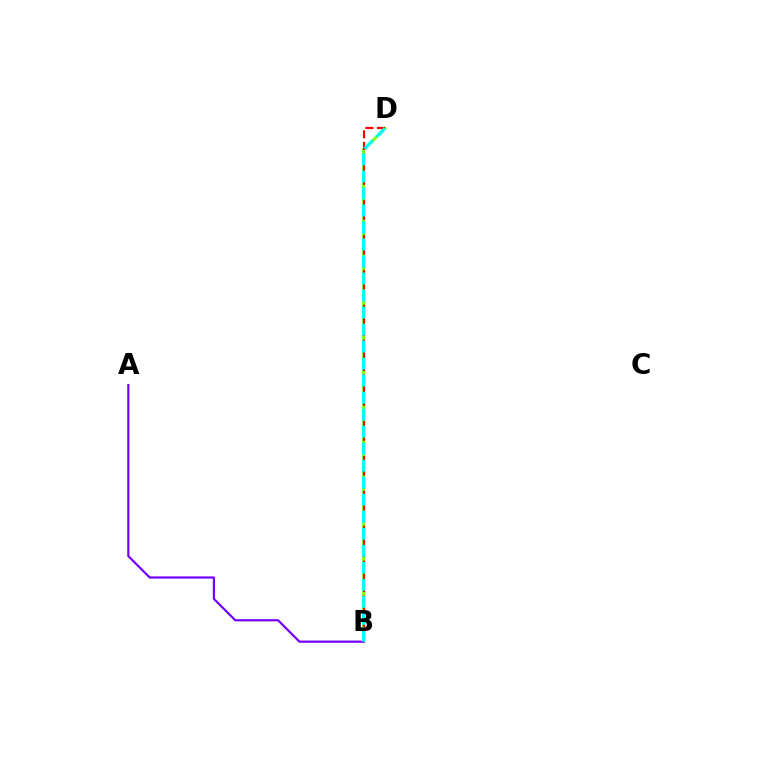{('B', 'D'): [{'color': '#84ff00', 'line_style': 'solid', 'thickness': 2.15}, {'color': '#ff0000', 'line_style': 'dashed', 'thickness': 1.58}, {'color': '#00fff6', 'line_style': 'dashed', 'thickness': 2.31}], ('A', 'B'): [{'color': '#7200ff', 'line_style': 'solid', 'thickness': 1.58}]}